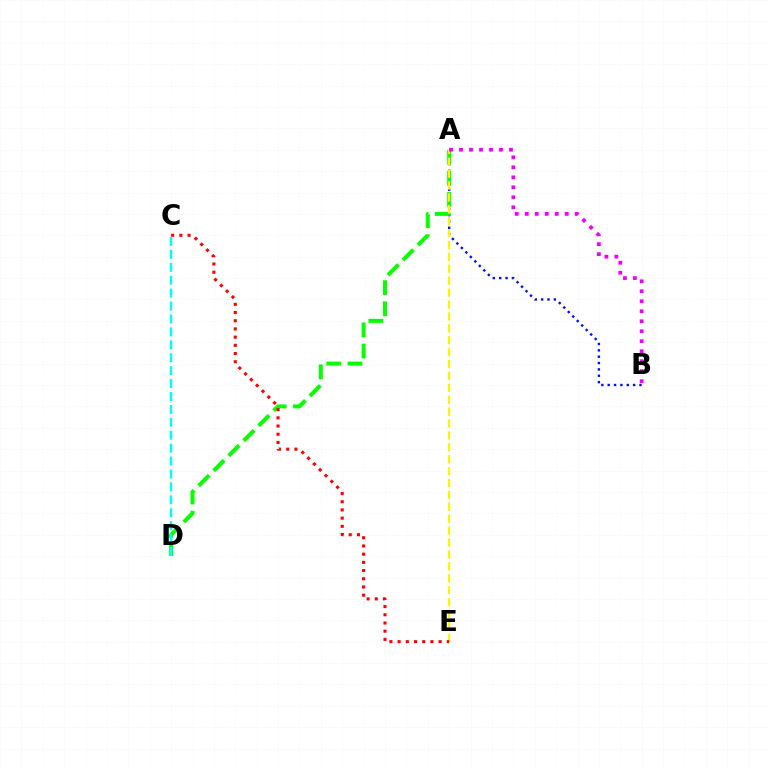{('A', 'B'): [{'color': '#0010ff', 'line_style': 'dotted', 'thickness': 1.73}, {'color': '#ee00ff', 'line_style': 'dotted', 'thickness': 2.71}], ('A', 'D'): [{'color': '#08ff00', 'line_style': 'dashed', 'thickness': 2.88}], ('A', 'E'): [{'color': '#fcf500', 'line_style': 'dashed', 'thickness': 1.62}], ('C', 'E'): [{'color': '#ff0000', 'line_style': 'dotted', 'thickness': 2.23}], ('C', 'D'): [{'color': '#00fff6', 'line_style': 'dashed', 'thickness': 1.75}]}